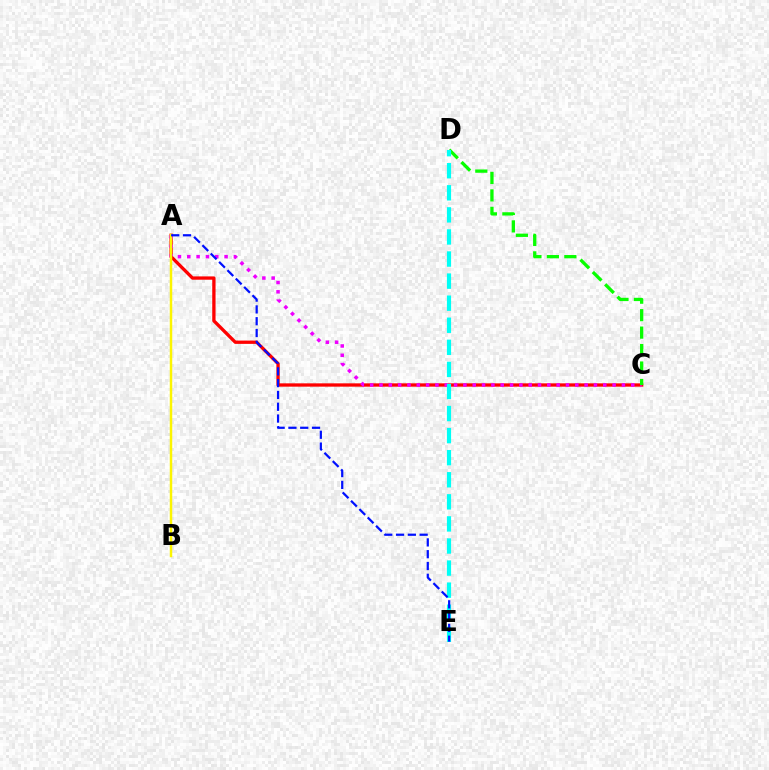{('A', 'C'): [{'color': '#ff0000', 'line_style': 'solid', 'thickness': 2.38}, {'color': '#ee00ff', 'line_style': 'dotted', 'thickness': 2.53}], ('C', 'D'): [{'color': '#08ff00', 'line_style': 'dashed', 'thickness': 2.37}], ('D', 'E'): [{'color': '#00fff6', 'line_style': 'dashed', 'thickness': 3.0}], ('A', 'B'): [{'color': '#fcf500', 'line_style': 'solid', 'thickness': 1.77}], ('A', 'E'): [{'color': '#0010ff', 'line_style': 'dashed', 'thickness': 1.6}]}